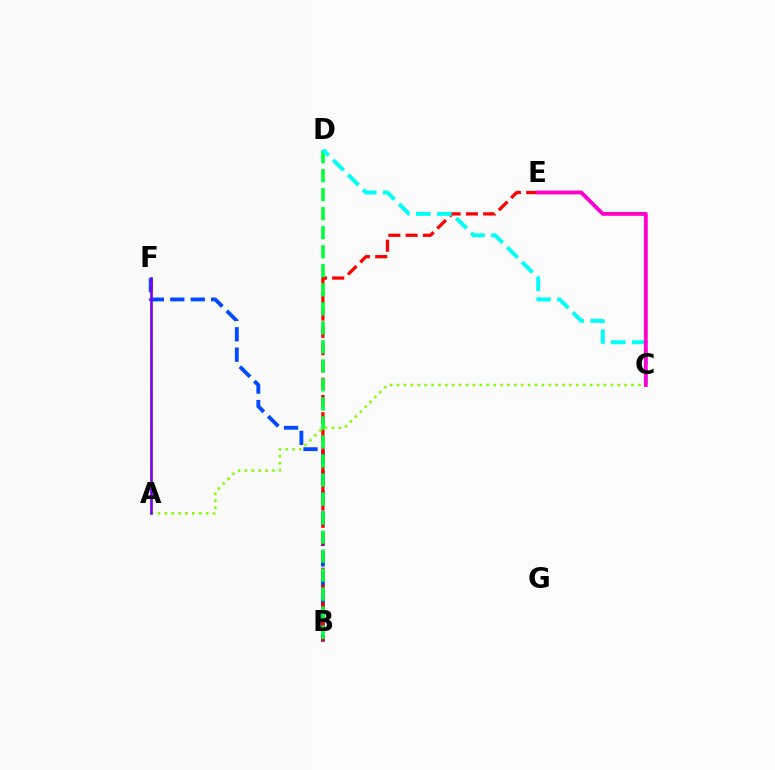{('B', 'F'): [{'color': '#004bff', 'line_style': 'dashed', 'thickness': 2.78}], ('B', 'E'): [{'color': '#ff0000', 'line_style': 'dashed', 'thickness': 2.35}], ('B', 'D'): [{'color': '#00ff39', 'line_style': 'dashed', 'thickness': 2.58}], ('C', 'D'): [{'color': '#00fff6', 'line_style': 'dashed', 'thickness': 2.85}], ('A', 'F'): [{'color': '#ffbd00', 'line_style': 'dotted', 'thickness': 1.82}, {'color': '#7200ff', 'line_style': 'solid', 'thickness': 1.87}], ('A', 'C'): [{'color': '#84ff00', 'line_style': 'dotted', 'thickness': 1.87}], ('C', 'E'): [{'color': '#ff00cf', 'line_style': 'solid', 'thickness': 2.77}]}